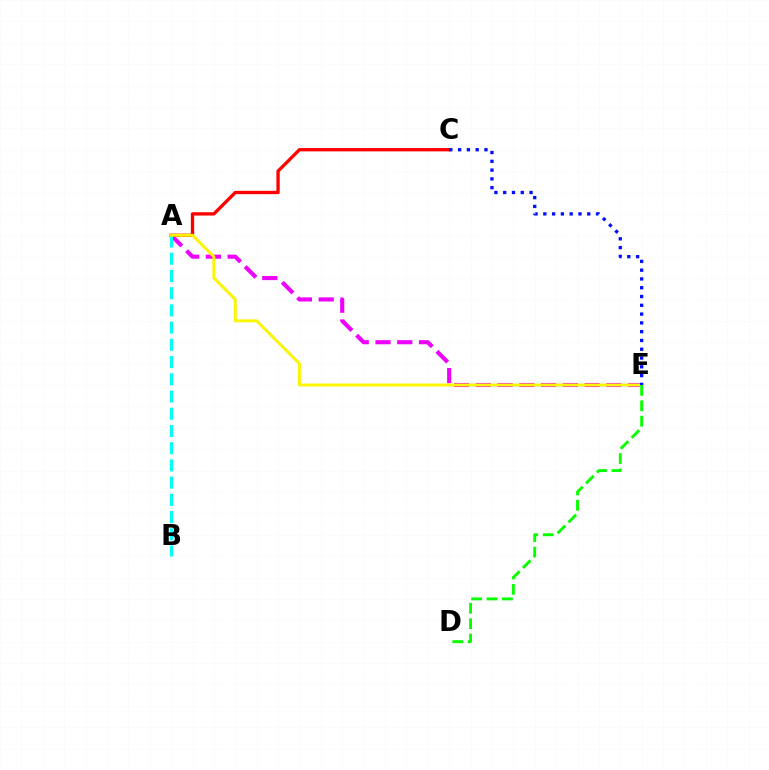{('A', 'E'): [{'color': '#ee00ff', 'line_style': 'dashed', 'thickness': 2.96}, {'color': '#fcf500', 'line_style': 'solid', 'thickness': 2.1}], ('A', 'C'): [{'color': '#ff0000', 'line_style': 'solid', 'thickness': 2.38}], ('A', 'B'): [{'color': '#00fff6', 'line_style': 'dashed', 'thickness': 2.34}], ('C', 'E'): [{'color': '#0010ff', 'line_style': 'dotted', 'thickness': 2.39}], ('D', 'E'): [{'color': '#08ff00', 'line_style': 'dashed', 'thickness': 2.09}]}